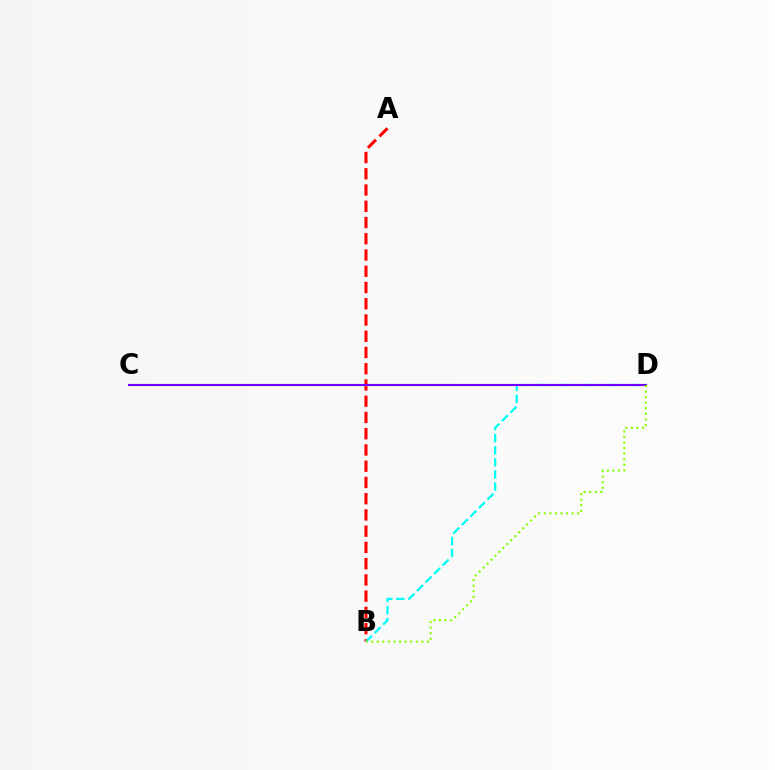{('A', 'B'): [{'color': '#ff0000', 'line_style': 'dashed', 'thickness': 2.21}], ('B', 'D'): [{'color': '#00fff6', 'line_style': 'dashed', 'thickness': 1.64}, {'color': '#84ff00', 'line_style': 'dotted', 'thickness': 1.51}], ('C', 'D'): [{'color': '#7200ff', 'line_style': 'solid', 'thickness': 1.52}]}